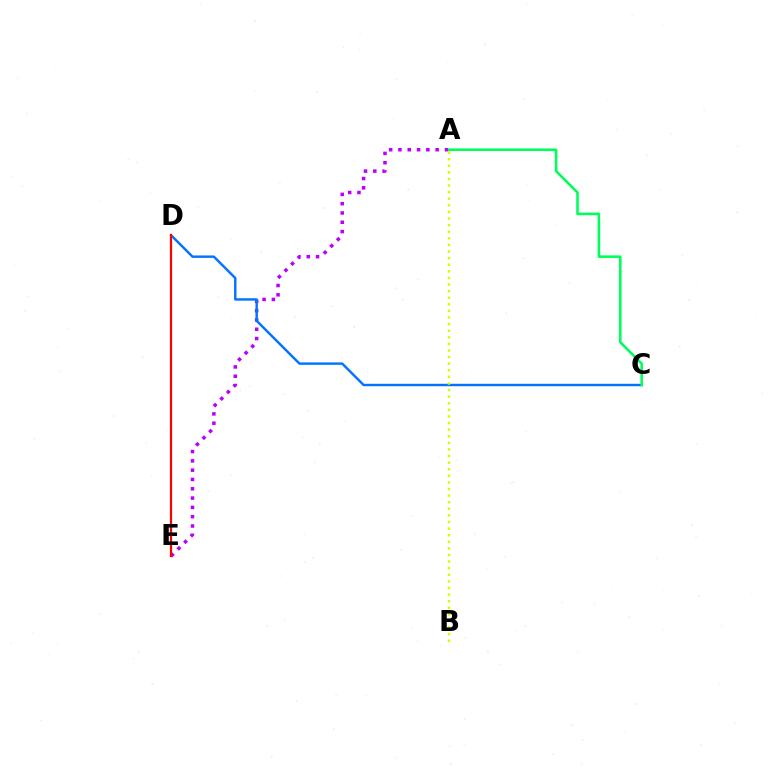{('A', 'E'): [{'color': '#b900ff', 'line_style': 'dotted', 'thickness': 2.53}], ('C', 'D'): [{'color': '#0074ff', 'line_style': 'solid', 'thickness': 1.75}], ('A', 'C'): [{'color': '#00ff5c', 'line_style': 'solid', 'thickness': 1.87}], ('D', 'E'): [{'color': '#ff0000', 'line_style': 'solid', 'thickness': 1.61}], ('A', 'B'): [{'color': '#d1ff00', 'line_style': 'dotted', 'thickness': 1.79}]}